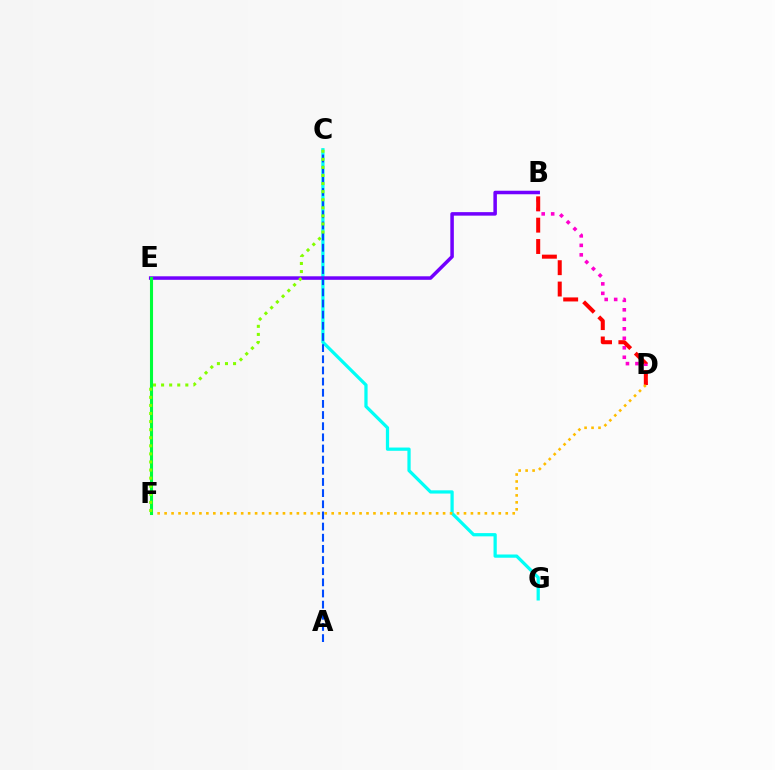{('C', 'G'): [{'color': '#00fff6', 'line_style': 'solid', 'thickness': 2.33}], ('B', 'D'): [{'color': '#ff00cf', 'line_style': 'dotted', 'thickness': 2.58}, {'color': '#ff0000', 'line_style': 'dashed', 'thickness': 2.9}], ('B', 'E'): [{'color': '#7200ff', 'line_style': 'solid', 'thickness': 2.53}], ('D', 'F'): [{'color': '#ffbd00', 'line_style': 'dotted', 'thickness': 1.89}], ('E', 'F'): [{'color': '#00ff39', 'line_style': 'solid', 'thickness': 2.22}], ('A', 'C'): [{'color': '#004bff', 'line_style': 'dashed', 'thickness': 1.52}], ('C', 'F'): [{'color': '#84ff00', 'line_style': 'dotted', 'thickness': 2.19}]}